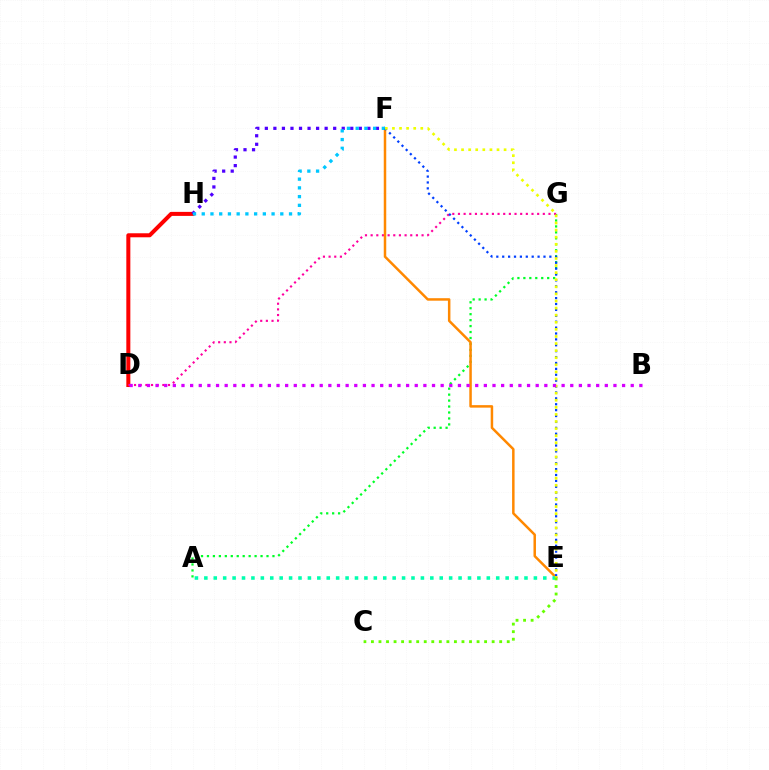{('D', 'H'): [{'color': '#ff0000', 'line_style': 'solid', 'thickness': 2.89}], ('A', 'G'): [{'color': '#00ff27', 'line_style': 'dotted', 'thickness': 1.62}], ('D', 'G'): [{'color': '#ff00a0', 'line_style': 'dotted', 'thickness': 1.54}], ('F', 'H'): [{'color': '#4f00ff', 'line_style': 'dotted', 'thickness': 2.32}, {'color': '#00c7ff', 'line_style': 'dotted', 'thickness': 2.37}], ('E', 'F'): [{'color': '#ff8800', 'line_style': 'solid', 'thickness': 1.8}, {'color': '#003fff', 'line_style': 'dotted', 'thickness': 1.6}, {'color': '#eeff00', 'line_style': 'dotted', 'thickness': 1.93}], ('A', 'E'): [{'color': '#00ffaf', 'line_style': 'dotted', 'thickness': 2.56}], ('C', 'E'): [{'color': '#66ff00', 'line_style': 'dotted', 'thickness': 2.05}], ('B', 'D'): [{'color': '#d600ff', 'line_style': 'dotted', 'thickness': 2.35}]}